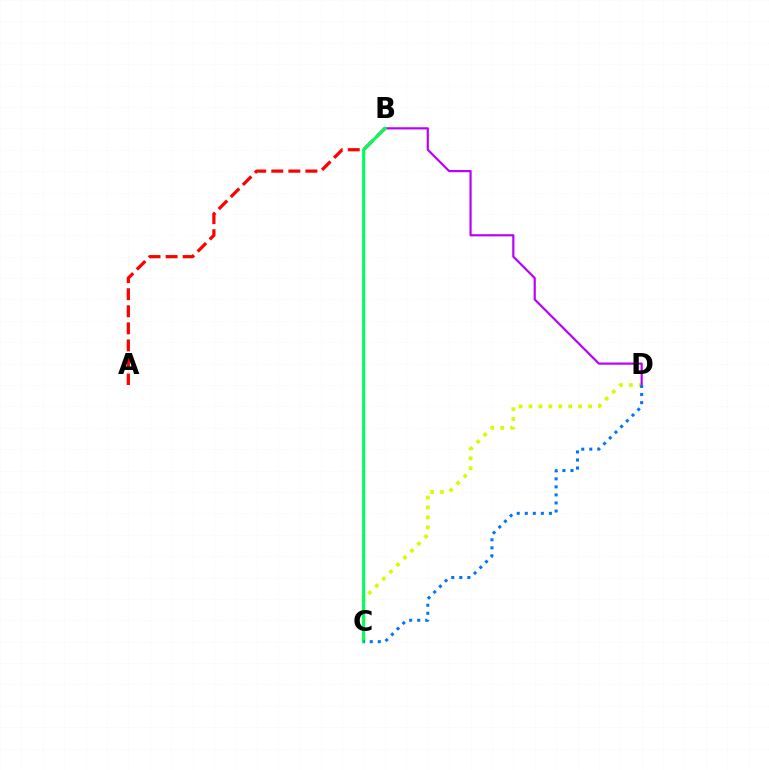{('A', 'B'): [{'color': '#ff0000', 'line_style': 'dashed', 'thickness': 2.32}], ('C', 'D'): [{'color': '#d1ff00', 'line_style': 'dotted', 'thickness': 2.7}, {'color': '#0074ff', 'line_style': 'dotted', 'thickness': 2.19}], ('B', 'D'): [{'color': '#b900ff', 'line_style': 'solid', 'thickness': 1.57}], ('B', 'C'): [{'color': '#00ff5c', 'line_style': 'solid', 'thickness': 2.22}]}